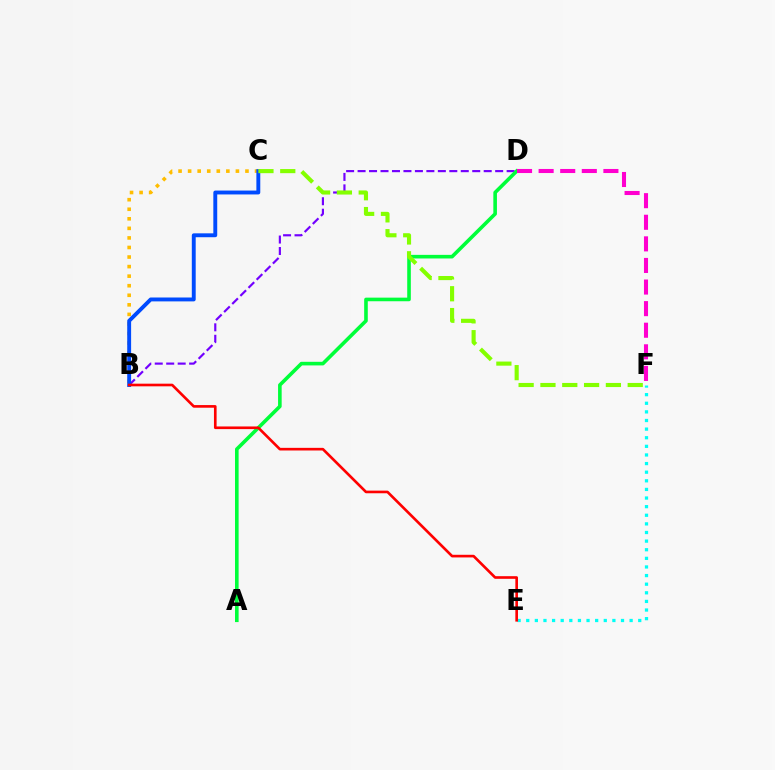{('B', 'D'): [{'color': '#7200ff', 'line_style': 'dashed', 'thickness': 1.56}], ('A', 'D'): [{'color': '#00ff39', 'line_style': 'solid', 'thickness': 2.6}], ('B', 'C'): [{'color': '#ffbd00', 'line_style': 'dotted', 'thickness': 2.6}, {'color': '#004bff', 'line_style': 'solid', 'thickness': 2.8}], ('D', 'F'): [{'color': '#ff00cf', 'line_style': 'dashed', 'thickness': 2.93}], ('E', 'F'): [{'color': '#00fff6', 'line_style': 'dotted', 'thickness': 2.34}], ('B', 'E'): [{'color': '#ff0000', 'line_style': 'solid', 'thickness': 1.9}], ('C', 'F'): [{'color': '#84ff00', 'line_style': 'dashed', 'thickness': 2.96}]}